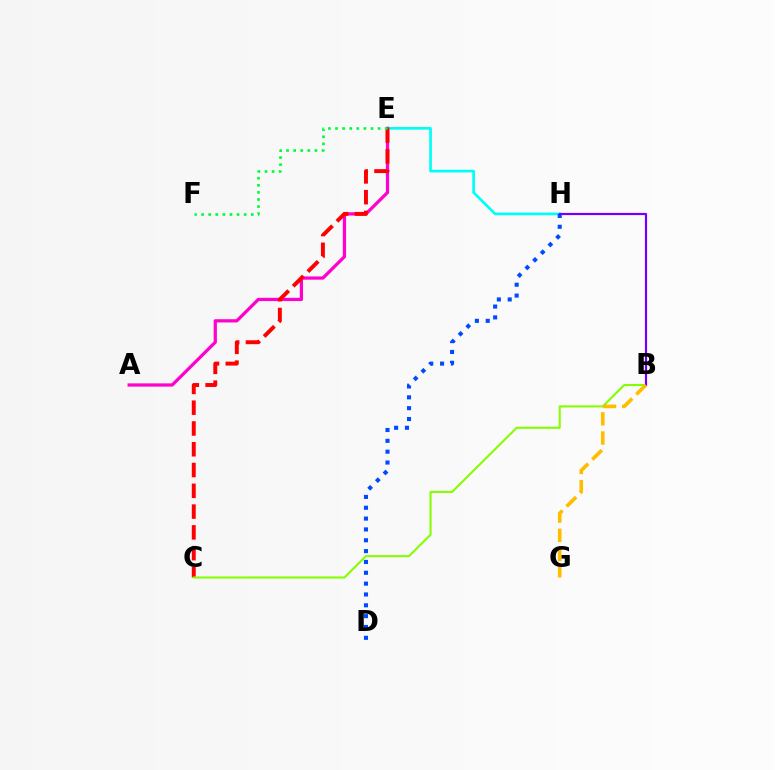{('E', 'H'): [{'color': '#00fff6', 'line_style': 'solid', 'thickness': 1.93}], ('D', 'H'): [{'color': '#004bff', 'line_style': 'dotted', 'thickness': 2.94}], ('A', 'E'): [{'color': '#ff00cf', 'line_style': 'solid', 'thickness': 2.34}], ('C', 'E'): [{'color': '#ff0000', 'line_style': 'dashed', 'thickness': 2.82}], ('B', 'C'): [{'color': '#84ff00', 'line_style': 'solid', 'thickness': 1.51}], ('B', 'H'): [{'color': '#7200ff', 'line_style': 'solid', 'thickness': 1.58}], ('E', 'F'): [{'color': '#00ff39', 'line_style': 'dotted', 'thickness': 1.93}], ('B', 'G'): [{'color': '#ffbd00', 'line_style': 'dashed', 'thickness': 2.61}]}